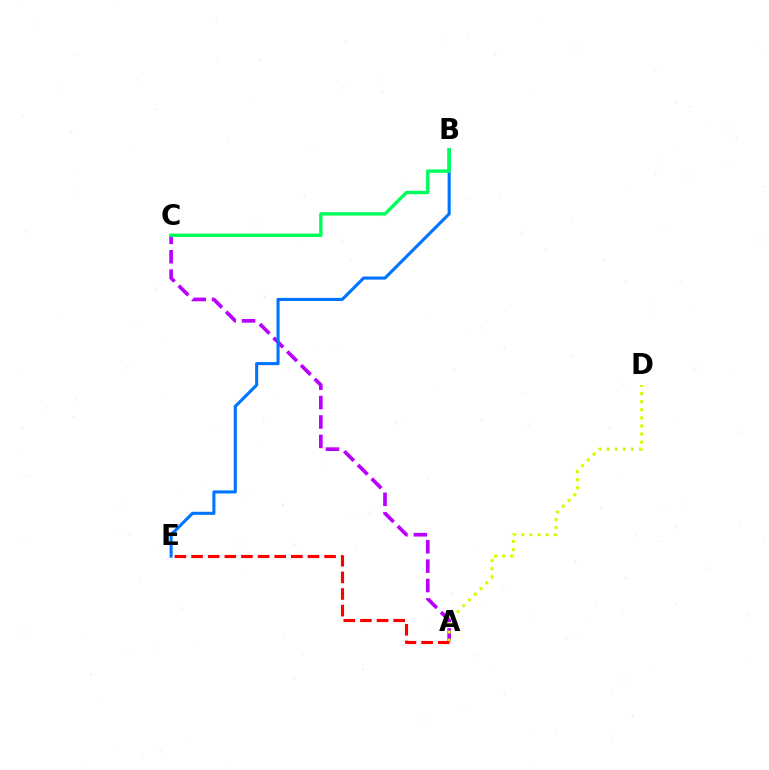{('A', 'C'): [{'color': '#b900ff', 'line_style': 'dashed', 'thickness': 2.64}], ('A', 'D'): [{'color': '#d1ff00', 'line_style': 'dotted', 'thickness': 2.2}], ('B', 'E'): [{'color': '#0074ff', 'line_style': 'solid', 'thickness': 2.22}], ('B', 'C'): [{'color': '#00ff5c', 'line_style': 'solid', 'thickness': 2.46}], ('A', 'E'): [{'color': '#ff0000', 'line_style': 'dashed', 'thickness': 2.26}]}